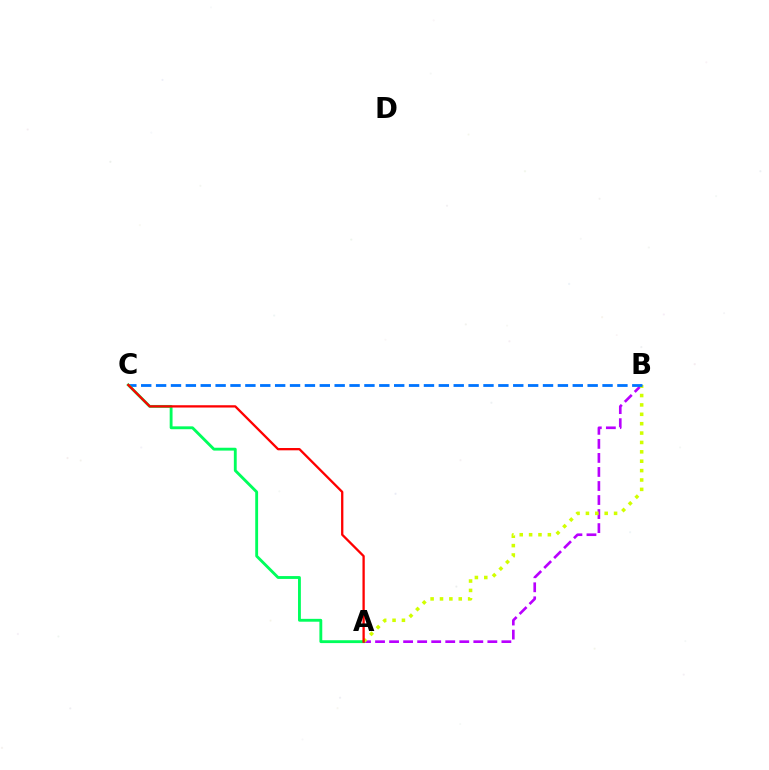{('A', 'B'): [{'color': '#b900ff', 'line_style': 'dashed', 'thickness': 1.91}, {'color': '#d1ff00', 'line_style': 'dotted', 'thickness': 2.55}], ('B', 'C'): [{'color': '#0074ff', 'line_style': 'dashed', 'thickness': 2.02}], ('A', 'C'): [{'color': '#00ff5c', 'line_style': 'solid', 'thickness': 2.06}, {'color': '#ff0000', 'line_style': 'solid', 'thickness': 1.66}]}